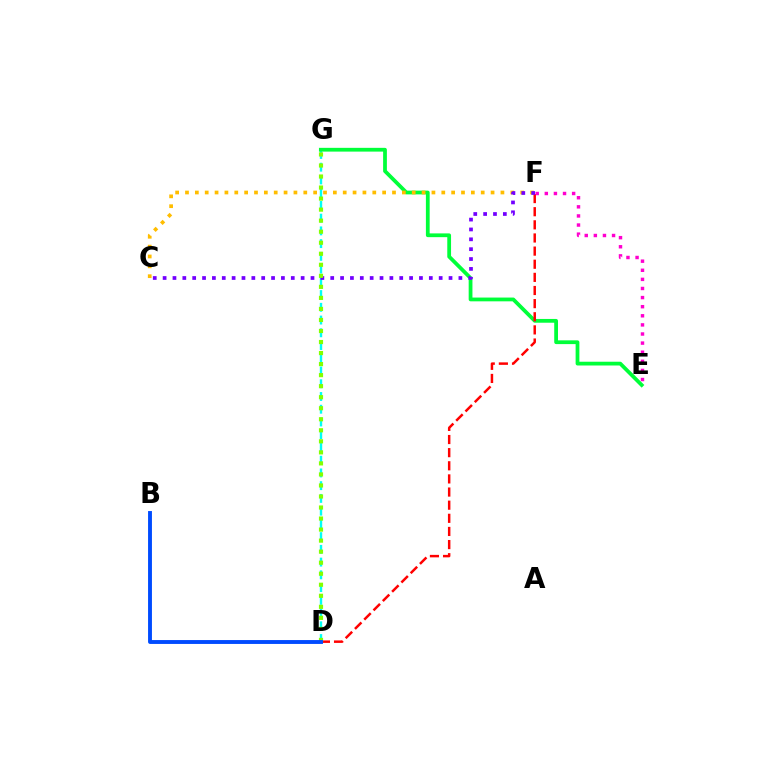{('D', 'G'): [{'color': '#00fff6', 'line_style': 'dashed', 'thickness': 1.73}, {'color': '#84ff00', 'line_style': 'dotted', 'thickness': 3.0}], ('E', 'G'): [{'color': '#00ff39', 'line_style': 'solid', 'thickness': 2.71}], ('D', 'F'): [{'color': '#ff0000', 'line_style': 'dashed', 'thickness': 1.78}], ('C', 'F'): [{'color': '#ffbd00', 'line_style': 'dotted', 'thickness': 2.68}, {'color': '#7200ff', 'line_style': 'dotted', 'thickness': 2.68}], ('E', 'F'): [{'color': '#ff00cf', 'line_style': 'dotted', 'thickness': 2.47}], ('B', 'D'): [{'color': '#004bff', 'line_style': 'solid', 'thickness': 2.79}]}